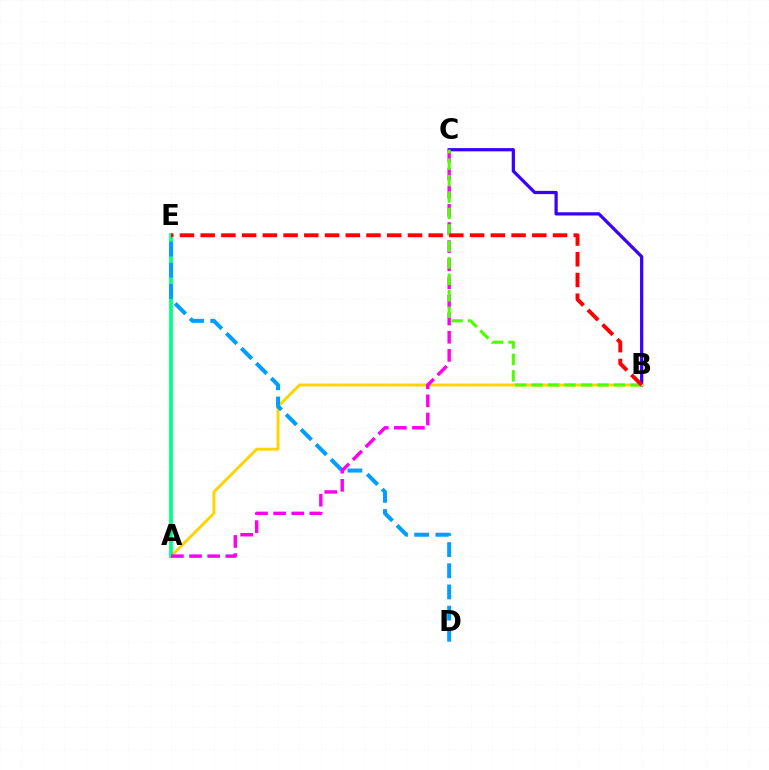{('B', 'C'): [{'color': '#3700ff', 'line_style': 'solid', 'thickness': 2.33}, {'color': '#4fff00', 'line_style': 'dashed', 'thickness': 2.24}], ('A', 'B'): [{'color': '#ffd500', 'line_style': 'solid', 'thickness': 2.11}], ('A', 'E'): [{'color': '#00ff86', 'line_style': 'solid', 'thickness': 2.7}], ('D', 'E'): [{'color': '#009eff', 'line_style': 'dashed', 'thickness': 2.88}], ('A', 'C'): [{'color': '#ff00ed', 'line_style': 'dashed', 'thickness': 2.46}], ('B', 'E'): [{'color': '#ff0000', 'line_style': 'dashed', 'thickness': 2.82}]}